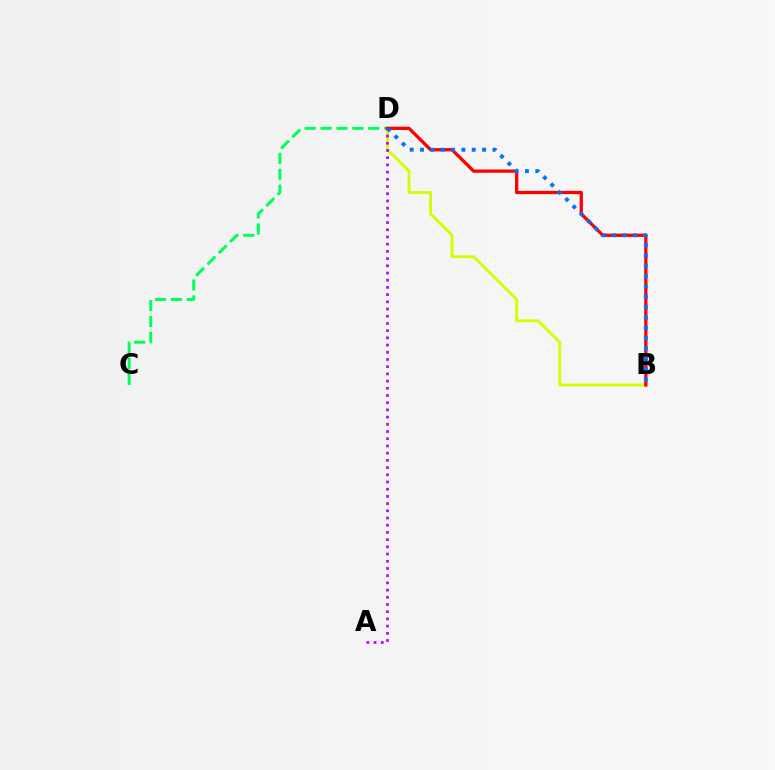{('B', 'D'): [{'color': '#d1ff00', 'line_style': 'solid', 'thickness': 2.04}, {'color': '#ff0000', 'line_style': 'solid', 'thickness': 2.37}, {'color': '#0074ff', 'line_style': 'dotted', 'thickness': 2.81}], ('C', 'D'): [{'color': '#00ff5c', 'line_style': 'dashed', 'thickness': 2.16}], ('A', 'D'): [{'color': '#b900ff', 'line_style': 'dotted', 'thickness': 1.96}]}